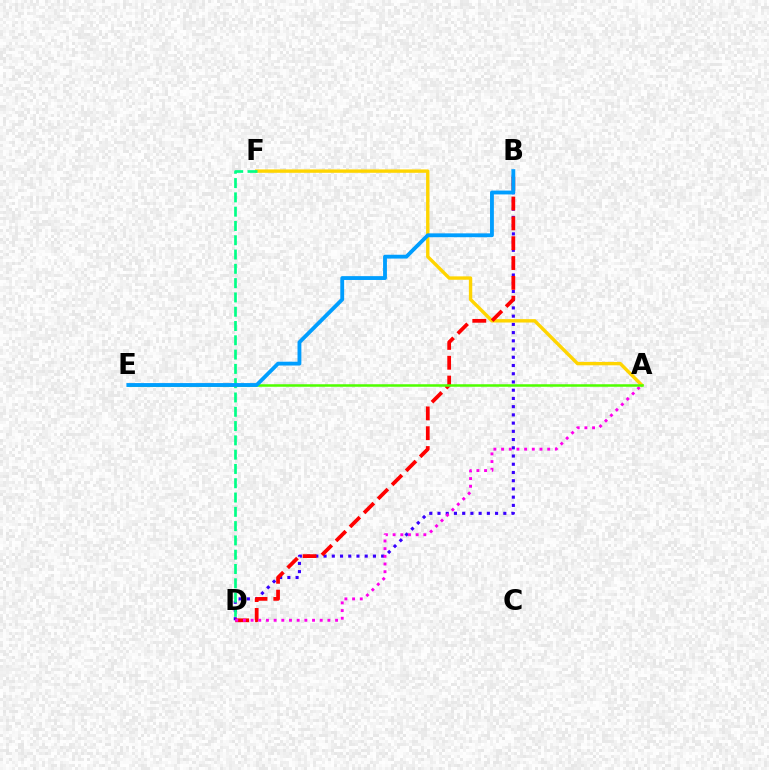{('B', 'D'): [{'color': '#3700ff', 'line_style': 'dotted', 'thickness': 2.24}, {'color': '#ff0000', 'line_style': 'dashed', 'thickness': 2.69}], ('A', 'F'): [{'color': '#ffd500', 'line_style': 'solid', 'thickness': 2.44}], ('A', 'D'): [{'color': '#ff00ed', 'line_style': 'dotted', 'thickness': 2.09}], ('D', 'F'): [{'color': '#00ff86', 'line_style': 'dashed', 'thickness': 1.94}], ('A', 'E'): [{'color': '#4fff00', 'line_style': 'solid', 'thickness': 1.82}], ('B', 'E'): [{'color': '#009eff', 'line_style': 'solid', 'thickness': 2.77}]}